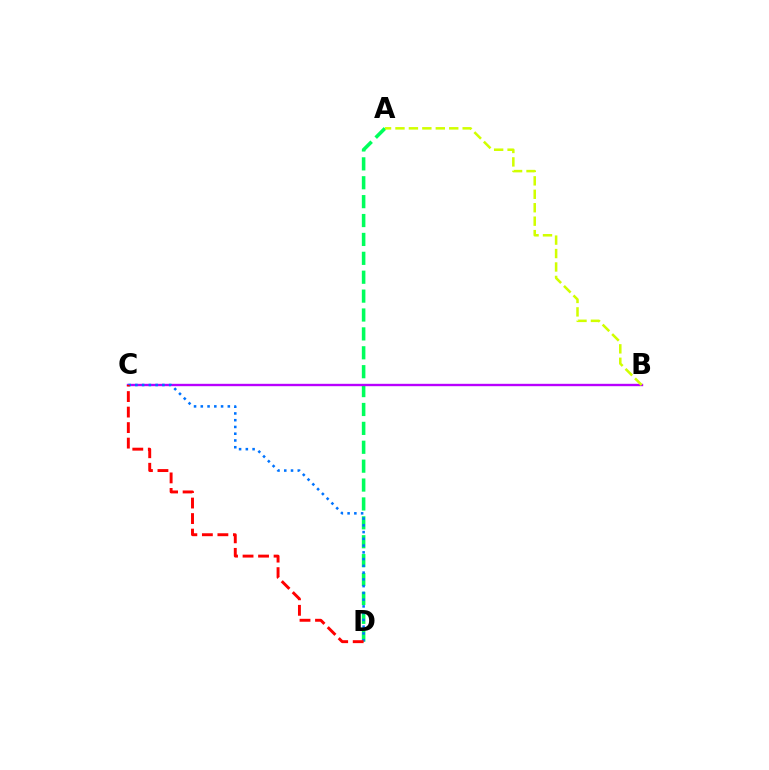{('A', 'D'): [{'color': '#00ff5c', 'line_style': 'dashed', 'thickness': 2.57}], ('B', 'C'): [{'color': '#b900ff', 'line_style': 'solid', 'thickness': 1.71}], ('A', 'B'): [{'color': '#d1ff00', 'line_style': 'dashed', 'thickness': 1.83}], ('C', 'D'): [{'color': '#0074ff', 'line_style': 'dotted', 'thickness': 1.84}, {'color': '#ff0000', 'line_style': 'dashed', 'thickness': 2.11}]}